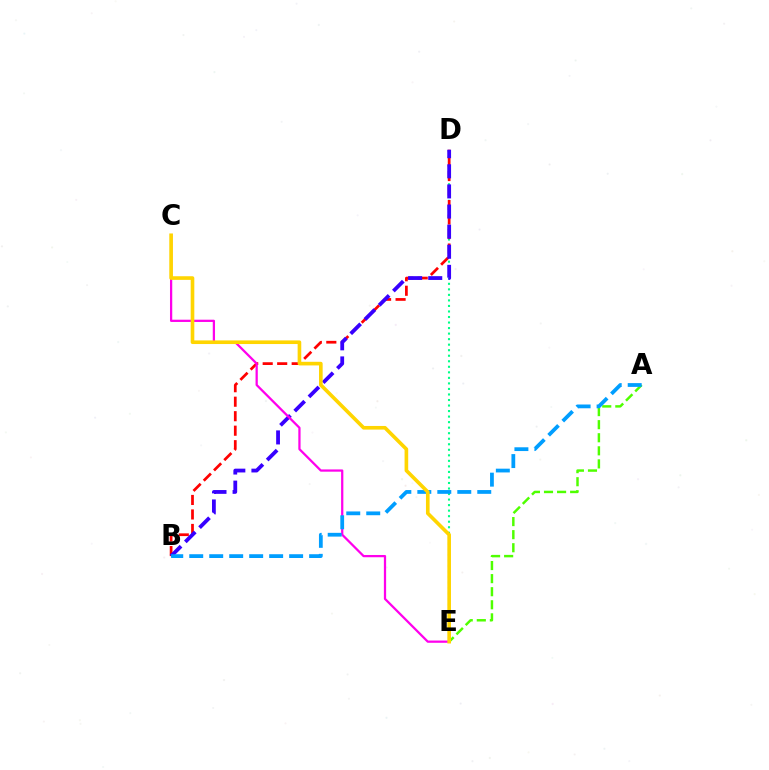{('D', 'E'): [{'color': '#00ff86', 'line_style': 'dotted', 'thickness': 1.5}], ('A', 'E'): [{'color': '#4fff00', 'line_style': 'dashed', 'thickness': 1.78}], ('B', 'D'): [{'color': '#ff0000', 'line_style': 'dashed', 'thickness': 1.97}, {'color': '#3700ff', 'line_style': 'dashed', 'thickness': 2.73}], ('C', 'E'): [{'color': '#ff00ed', 'line_style': 'solid', 'thickness': 1.62}, {'color': '#ffd500', 'line_style': 'solid', 'thickness': 2.62}], ('A', 'B'): [{'color': '#009eff', 'line_style': 'dashed', 'thickness': 2.71}]}